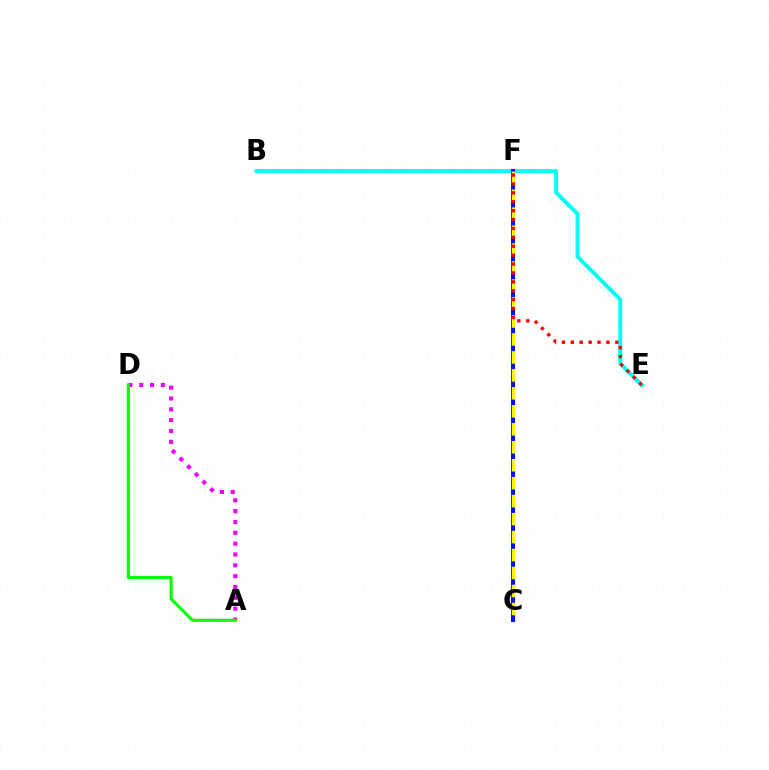{('B', 'E'): [{'color': '#00fff6', 'line_style': 'solid', 'thickness': 2.85}], ('C', 'F'): [{'color': '#0010ff', 'line_style': 'solid', 'thickness': 2.91}, {'color': '#fcf500', 'line_style': 'dashed', 'thickness': 2.44}], ('A', 'D'): [{'color': '#ee00ff', 'line_style': 'dotted', 'thickness': 2.95}, {'color': '#08ff00', 'line_style': 'solid', 'thickness': 2.26}], ('E', 'F'): [{'color': '#ff0000', 'line_style': 'dotted', 'thickness': 2.42}]}